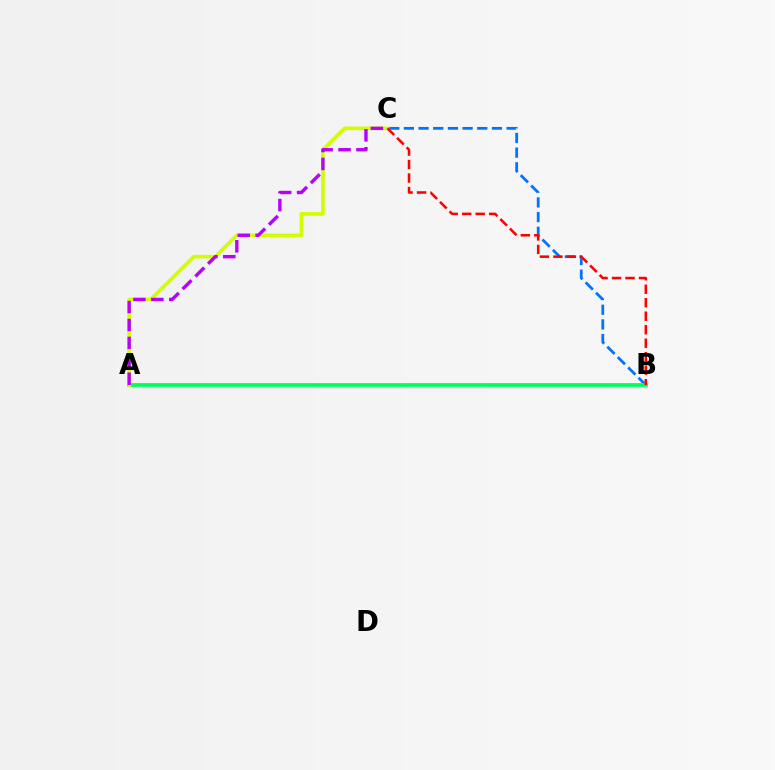{('B', 'C'): [{'color': '#0074ff', 'line_style': 'dashed', 'thickness': 1.99}, {'color': '#ff0000', 'line_style': 'dashed', 'thickness': 1.83}], ('A', 'B'): [{'color': '#00ff5c', 'line_style': 'solid', 'thickness': 2.71}], ('A', 'C'): [{'color': '#d1ff00', 'line_style': 'solid', 'thickness': 2.62}, {'color': '#b900ff', 'line_style': 'dashed', 'thickness': 2.43}]}